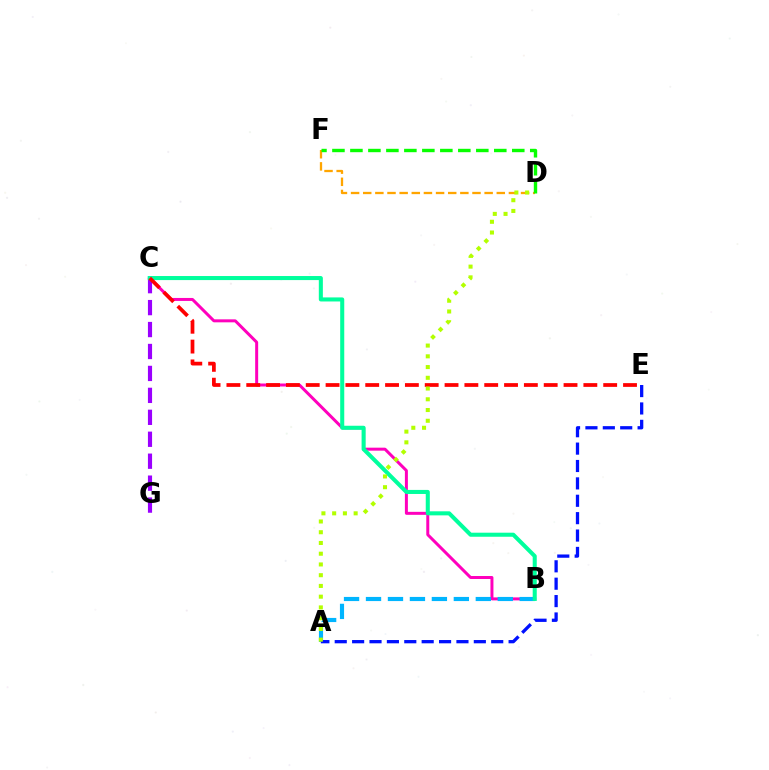{('B', 'C'): [{'color': '#ff00bd', 'line_style': 'solid', 'thickness': 2.15}, {'color': '#00ff9d', 'line_style': 'solid', 'thickness': 2.92}], ('D', 'F'): [{'color': '#ffa500', 'line_style': 'dashed', 'thickness': 1.65}, {'color': '#08ff00', 'line_style': 'dashed', 'thickness': 2.44}], ('A', 'B'): [{'color': '#00b5ff', 'line_style': 'dashed', 'thickness': 2.98}], ('C', 'G'): [{'color': '#9b00ff', 'line_style': 'dashed', 'thickness': 2.98}], ('A', 'E'): [{'color': '#0010ff', 'line_style': 'dashed', 'thickness': 2.36}], ('C', 'E'): [{'color': '#ff0000', 'line_style': 'dashed', 'thickness': 2.69}], ('A', 'D'): [{'color': '#b3ff00', 'line_style': 'dotted', 'thickness': 2.92}]}